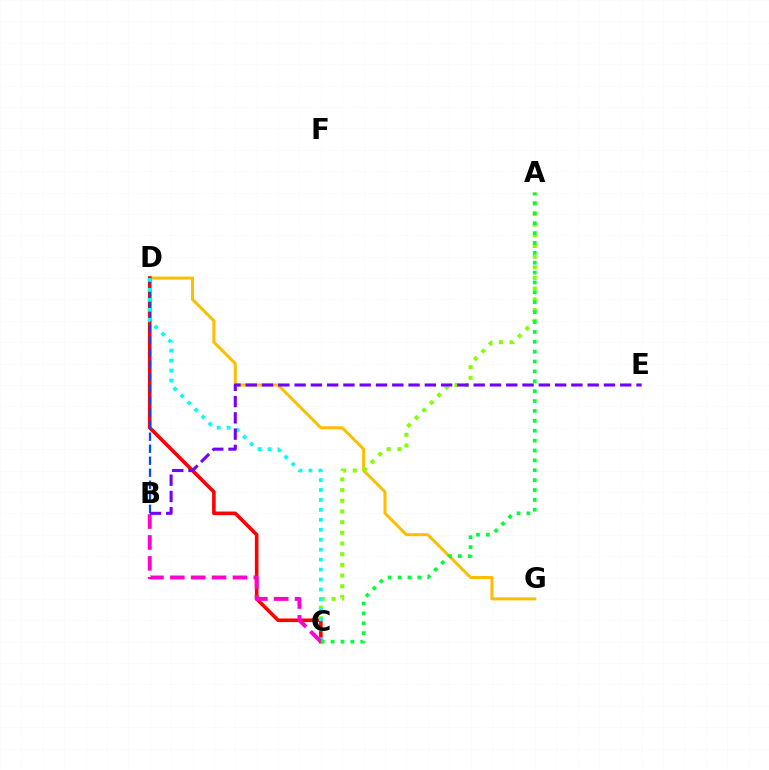{('D', 'G'): [{'color': '#ffbd00', 'line_style': 'solid', 'thickness': 2.16}], ('A', 'C'): [{'color': '#84ff00', 'line_style': 'dotted', 'thickness': 2.9}, {'color': '#00ff39', 'line_style': 'dotted', 'thickness': 2.68}], ('C', 'D'): [{'color': '#ff0000', 'line_style': 'solid', 'thickness': 2.59}, {'color': '#00fff6', 'line_style': 'dotted', 'thickness': 2.7}], ('B', 'D'): [{'color': '#004bff', 'line_style': 'dashed', 'thickness': 1.63}], ('B', 'C'): [{'color': '#ff00cf', 'line_style': 'dashed', 'thickness': 2.84}], ('B', 'E'): [{'color': '#7200ff', 'line_style': 'dashed', 'thickness': 2.21}]}